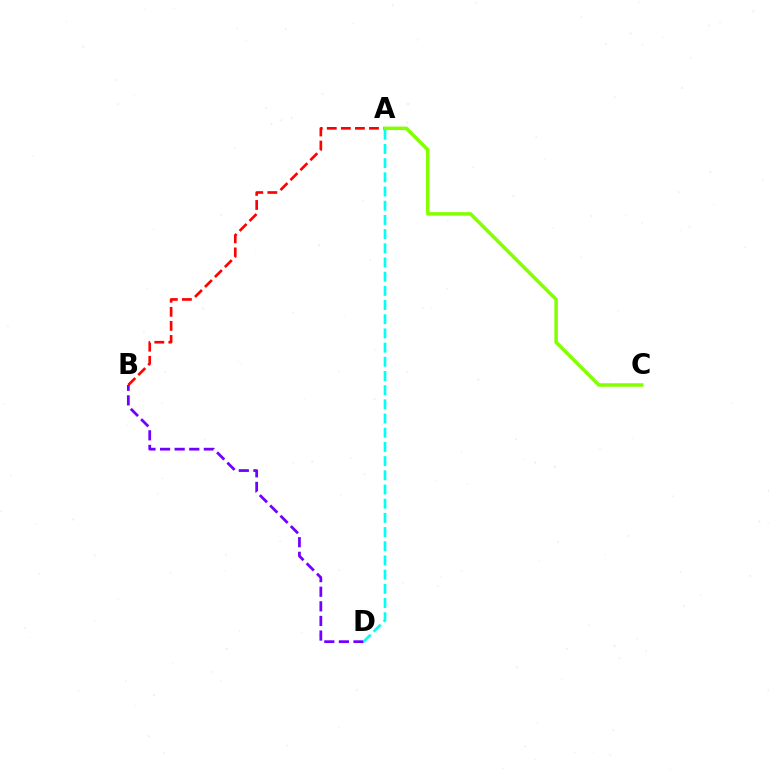{('B', 'D'): [{'color': '#7200ff', 'line_style': 'dashed', 'thickness': 1.98}], ('A', 'B'): [{'color': '#ff0000', 'line_style': 'dashed', 'thickness': 1.91}], ('A', 'C'): [{'color': '#84ff00', 'line_style': 'solid', 'thickness': 2.53}], ('A', 'D'): [{'color': '#00fff6', 'line_style': 'dashed', 'thickness': 1.93}]}